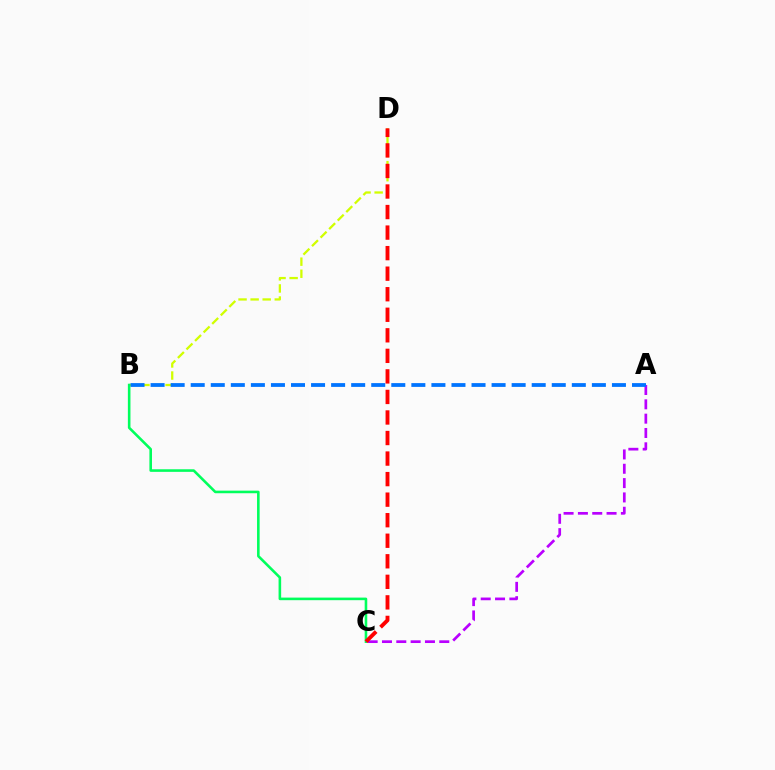{('A', 'C'): [{'color': '#b900ff', 'line_style': 'dashed', 'thickness': 1.95}], ('B', 'D'): [{'color': '#d1ff00', 'line_style': 'dashed', 'thickness': 1.64}], ('B', 'C'): [{'color': '#00ff5c', 'line_style': 'solid', 'thickness': 1.86}], ('A', 'B'): [{'color': '#0074ff', 'line_style': 'dashed', 'thickness': 2.72}], ('C', 'D'): [{'color': '#ff0000', 'line_style': 'dashed', 'thickness': 2.79}]}